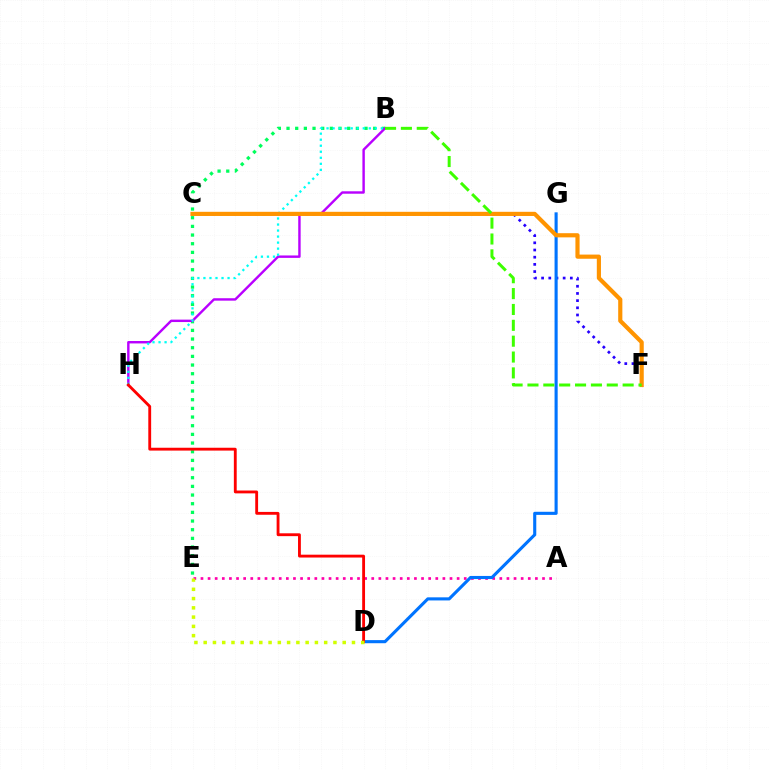{('B', 'E'): [{'color': '#00ff5c', 'line_style': 'dotted', 'thickness': 2.35}], ('C', 'F'): [{'color': '#2500ff', 'line_style': 'dotted', 'thickness': 1.95}, {'color': '#ff9400', 'line_style': 'solid', 'thickness': 3.0}], ('B', 'H'): [{'color': '#b900ff', 'line_style': 'solid', 'thickness': 1.74}, {'color': '#00fff6', 'line_style': 'dotted', 'thickness': 1.64}], ('A', 'E'): [{'color': '#ff00ac', 'line_style': 'dotted', 'thickness': 1.93}], ('D', 'G'): [{'color': '#0074ff', 'line_style': 'solid', 'thickness': 2.23}], ('D', 'H'): [{'color': '#ff0000', 'line_style': 'solid', 'thickness': 2.05}], ('D', 'E'): [{'color': '#d1ff00', 'line_style': 'dotted', 'thickness': 2.52}], ('B', 'F'): [{'color': '#3dff00', 'line_style': 'dashed', 'thickness': 2.15}]}